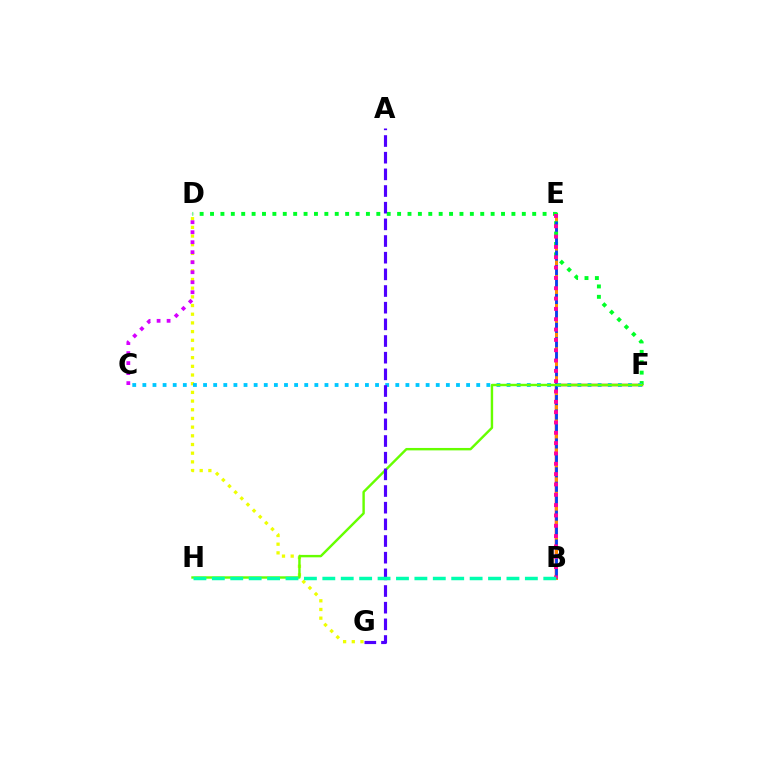{('B', 'F'): [{'color': '#ff0000', 'line_style': 'solid', 'thickness': 1.76}], ('D', 'G'): [{'color': '#eeff00', 'line_style': 'dotted', 'thickness': 2.36}], ('C', 'D'): [{'color': '#d600ff', 'line_style': 'dotted', 'thickness': 2.72}], ('B', 'E'): [{'color': '#ff8800', 'line_style': 'solid', 'thickness': 2.17}, {'color': '#003fff', 'line_style': 'dashed', 'thickness': 1.96}, {'color': '#ff00a0', 'line_style': 'dotted', 'thickness': 2.81}], ('D', 'F'): [{'color': '#00ff27', 'line_style': 'dotted', 'thickness': 2.82}], ('C', 'F'): [{'color': '#00c7ff', 'line_style': 'dotted', 'thickness': 2.75}], ('F', 'H'): [{'color': '#66ff00', 'line_style': 'solid', 'thickness': 1.74}], ('A', 'G'): [{'color': '#4f00ff', 'line_style': 'dashed', 'thickness': 2.26}], ('B', 'H'): [{'color': '#00ffaf', 'line_style': 'dashed', 'thickness': 2.5}]}